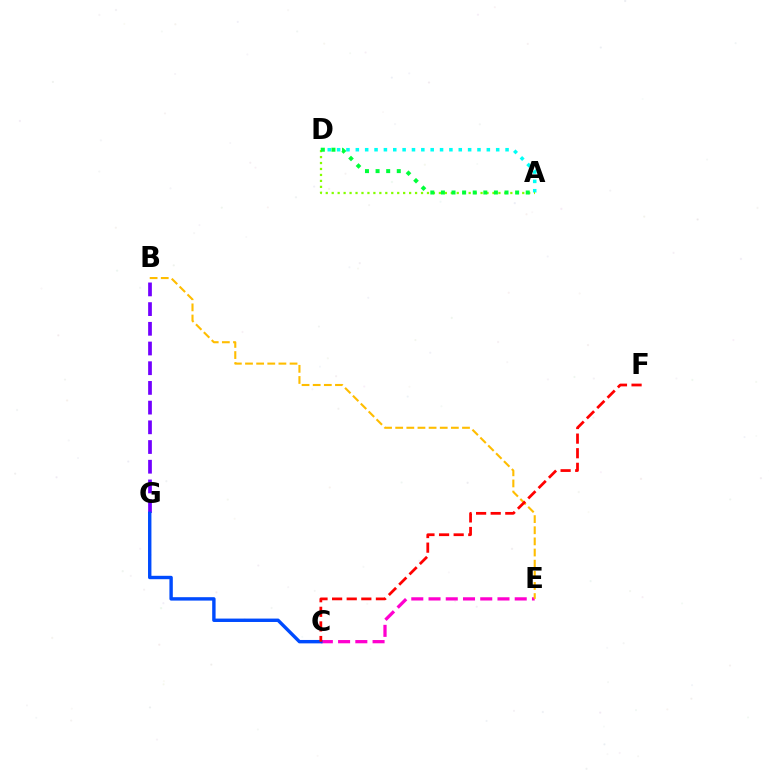{('B', 'G'): [{'color': '#7200ff', 'line_style': 'dashed', 'thickness': 2.68}], ('C', 'E'): [{'color': '#ff00cf', 'line_style': 'dashed', 'thickness': 2.34}], ('B', 'E'): [{'color': '#ffbd00', 'line_style': 'dashed', 'thickness': 1.51}], ('A', 'D'): [{'color': '#00fff6', 'line_style': 'dotted', 'thickness': 2.54}, {'color': '#84ff00', 'line_style': 'dotted', 'thickness': 1.62}, {'color': '#00ff39', 'line_style': 'dotted', 'thickness': 2.88}], ('C', 'G'): [{'color': '#004bff', 'line_style': 'solid', 'thickness': 2.45}], ('C', 'F'): [{'color': '#ff0000', 'line_style': 'dashed', 'thickness': 1.98}]}